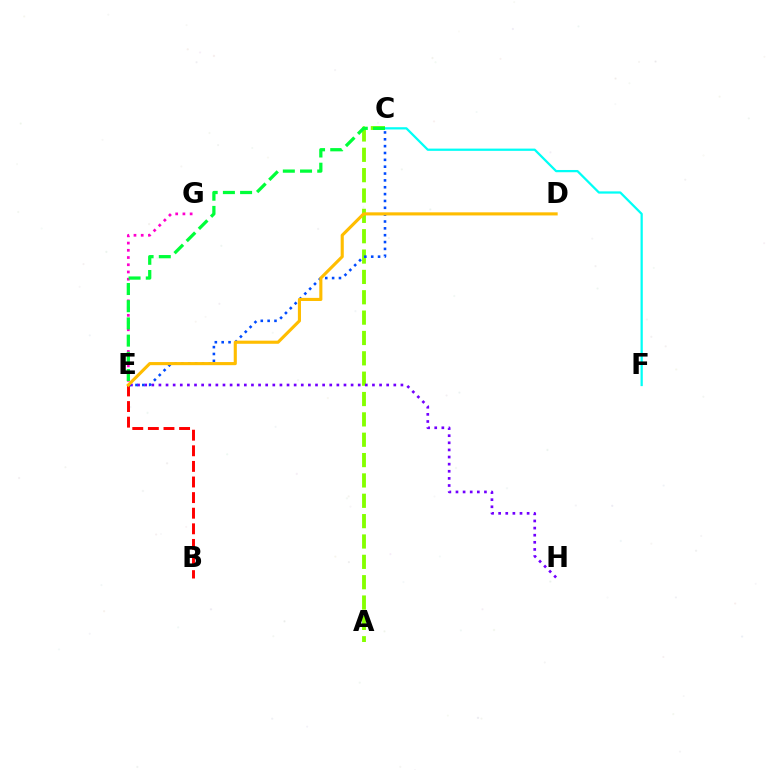{('A', 'C'): [{'color': '#84ff00', 'line_style': 'dashed', 'thickness': 2.76}], ('B', 'E'): [{'color': '#ff0000', 'line_style': 'dashed', 'thickness': 2.12}], ('C', 'F'): [{'color': '#00fff6', 'line_style': 'solid', 'thickness': 1.62}], ('E', 'H'): [{'color': '#7200ff', 'line_style': 'dotted', 'thickness': 1.93}], ('C', 'E'): [{'color': '#004bff', 'line_style': 'dotted', 'thickness': 1.86}, {'color': '#00ff39', 'line_style': 'dashed', 'thickness': 2.34}], ('E', 'G'): [{'color': '#ff00cf', 'line_style': 'dotted', 'thickness': 1.96}], ('D', 'E'): [{'color': '#ffbd00', 'line_style': 'solid', 'thickness': 2.24}]}